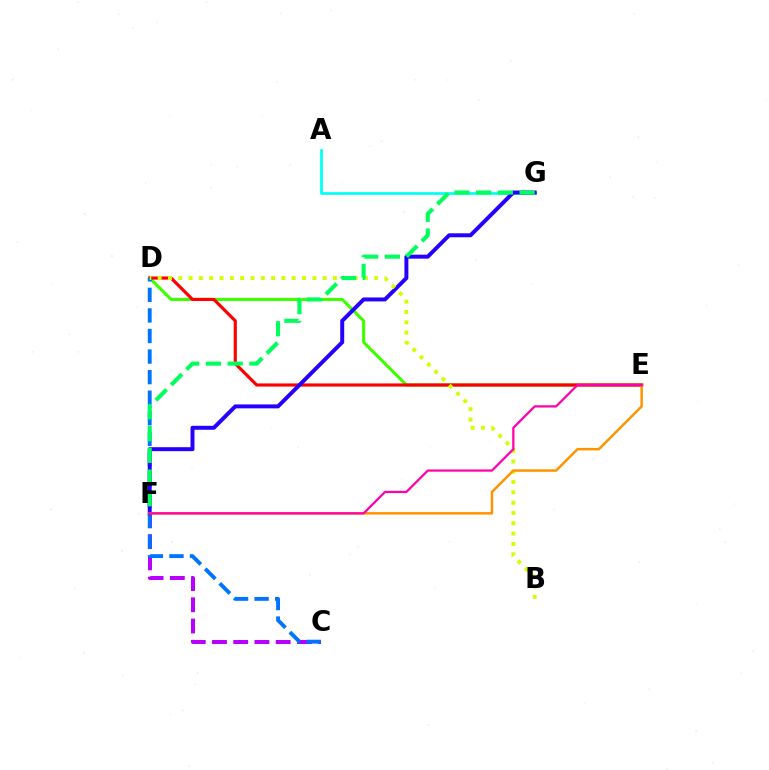{('D', 'E'): [{'color': '#3dff00', 'line_style': 'solid', 'thickness': 2.21}, {'color': '#ff0000', 'line_style': 'solid', 'thickness': 2.28}], ('C', 'F'): [{'color': '#b900ff', 'line_style': 'dashed', 'thickness': 2.88}], ('C', 'D'): [{'color': '#0074ff', 'line_style': 'dashed', 'thickness': 2.79}], ('A', 'G'): [{'color': '#00fff6', 'line_style': 'solid', 'thickness': 1.97}], ('F', 'G'): [{'color': '#2500ff', 'line_style': 'solid', 'thickness': 2.85}, {'color': '#00ff5c', 'line_style': 'dashed', 'thickness': 2.95}], ('B', 'D'): [{'color': '#d1ff00', 'line_style': 'dotted', 'thickness': 2.8}], ('E', 'F'): [{'color': '#ff9400', 'line_style': 'solid', 'thickness': 1.8}, {'color': '#ff00ac', 'line_style': 'solid', 'thickness': 1.62}]}